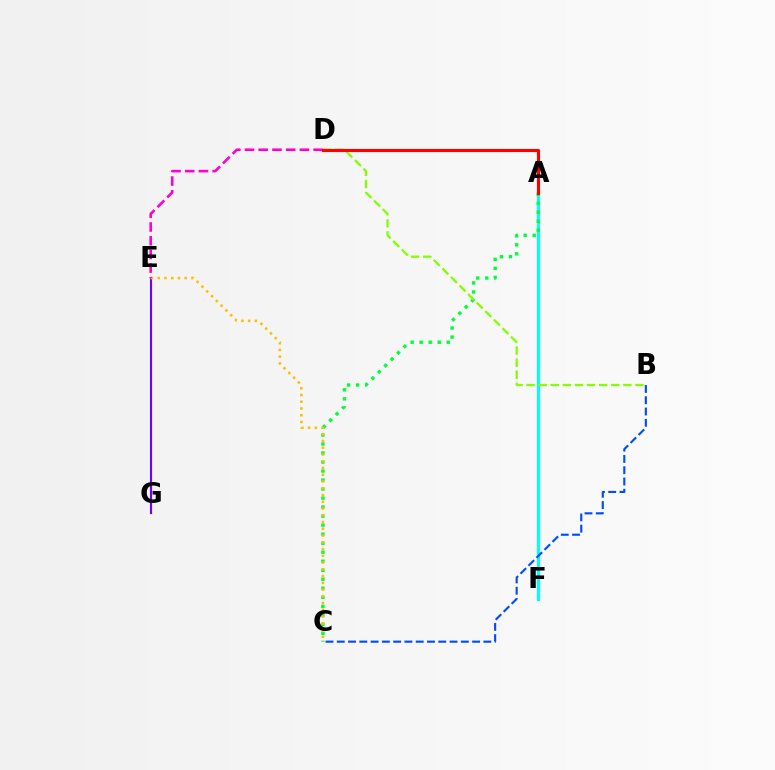{('A', 'F'): [{'color': '#00fff6', 'line_style': 'solid', 'thickness': 2.25}], ('A', 'C'): [{'color': '#00ff39', 'line_style': 'dotted', 'thickness': 2.45}], ('B', 'C'): [{'color': '#004bff', 'line_style': 'dashed', 'thickness': 1.53}], ('E', 'G'): [{'color': '#7200ff', 'line_style': 'solid', 'thickness': 1.55}], ('C', 'E'): [{'color': '#ffbd00', 'line_style': 'dotted', 'thickness': 1.83}], ('B', 'D'): [{'color': '#84ff00', 'line_style': 'dashed', 'thickness': 1.64}], ('D', 'E'): [{'color': '#ff00cf', 'line_style': 'dashed', 'thickness': 1.86}], ('A', 'D'): [{'color': '#ff0000', 'line_style': 'solid', 'thickness': 2.24}]}